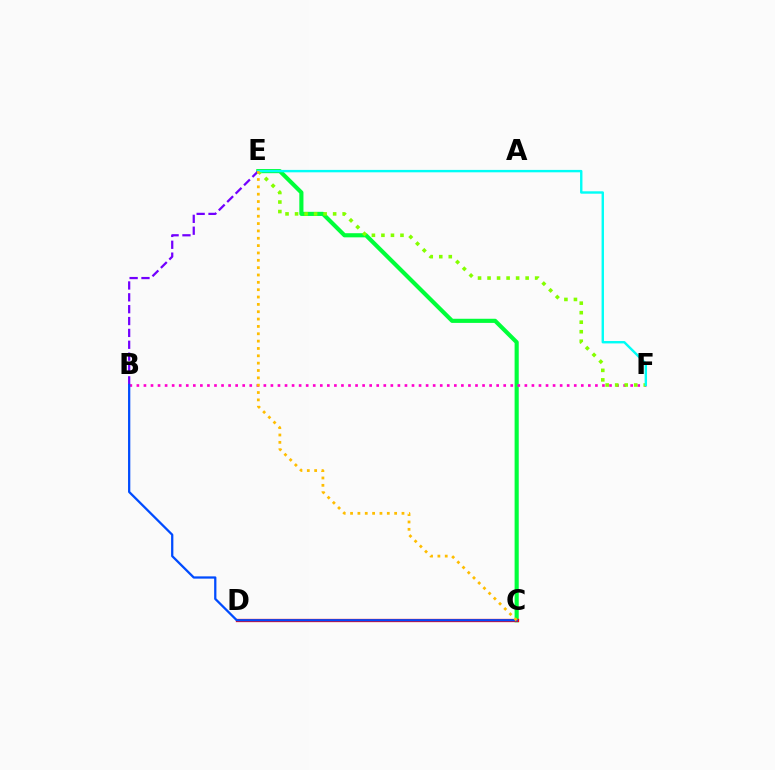{('C', 'E'): [{'color': '#00ff39', 'line_style': 'solid', 'thickness': 2.97}, {'color': '#ffbd00', 'line_style': 'dotted', 'thickness': 2.0}], ('B', 'E'): [{'color': '#7200ff', 'line_style': 'dashed', 'thickness': 1.61}], ('B', 'F'): [{'color': '#ff00cf', 'line_style': 'dotted', 'thickness': 1.92}], ('C', 'D'): [{'color': '#ff0000', 'line_style': 'solid', 'thickness': 2.37}], ('B', 'C'): [{'color': '#004bff', 'line_style': 'solid', 'thickness': 1.63}], ('E', 'F'): [{'color': '#84ff00', 'line_style': 'dotted', 'thickness': 2.59}, {'color': '#00fff6', 'line_style': 'solid', 'thickness': 1.73}]}